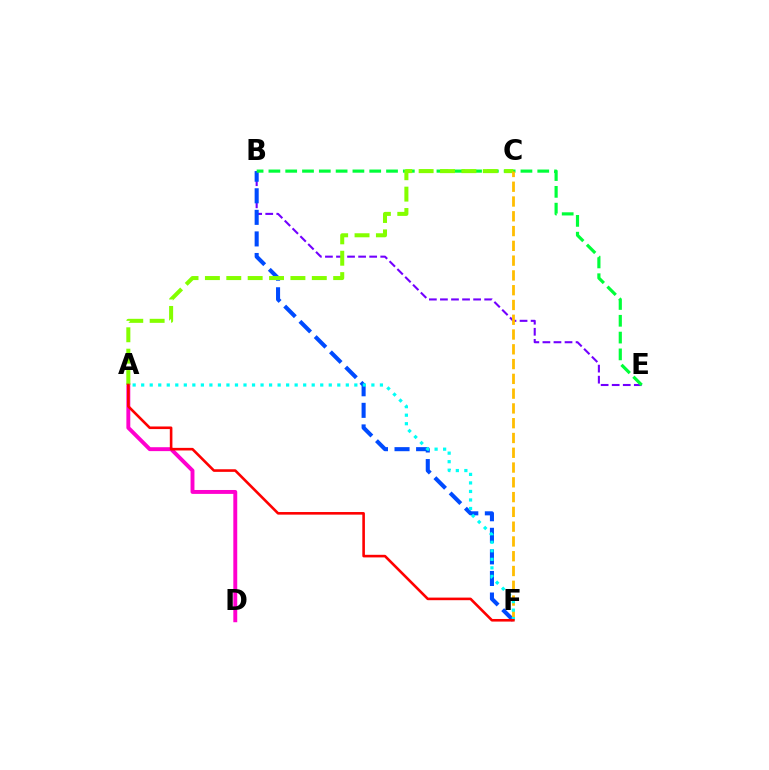{('B', 'E'): [{'color': '#7200ff', 'line_style': 'dashed', 'thickness': 1.5}, {'color': '#00ff39', 'line_style': 'dashed', 'thickness': 2.28}], ('A', 'D'): [{'color': '#ff00cf', 'line_style': 'solid', 'thickness': 2.82}], ('B', 'F'): [{'color': '#004bff', 'line_style': 'dashed', 'thickness': 2.93}], ('A', 'C'): [{'color': '#84ff00', 'line_style': 'dashed', 'thickness': 2.9}], ('C', 'F'): [{'color': '#ffbd00', 'line_style': 'dashed', 'thickness': 2.01}], ('A', 'F'): [{'color': '#00fff6', 'line_style': 'dotted', 'thickness': 2.32}, {'color': '#ff0000', 'line_style': 'solid', 'thickness': 1.87}]}